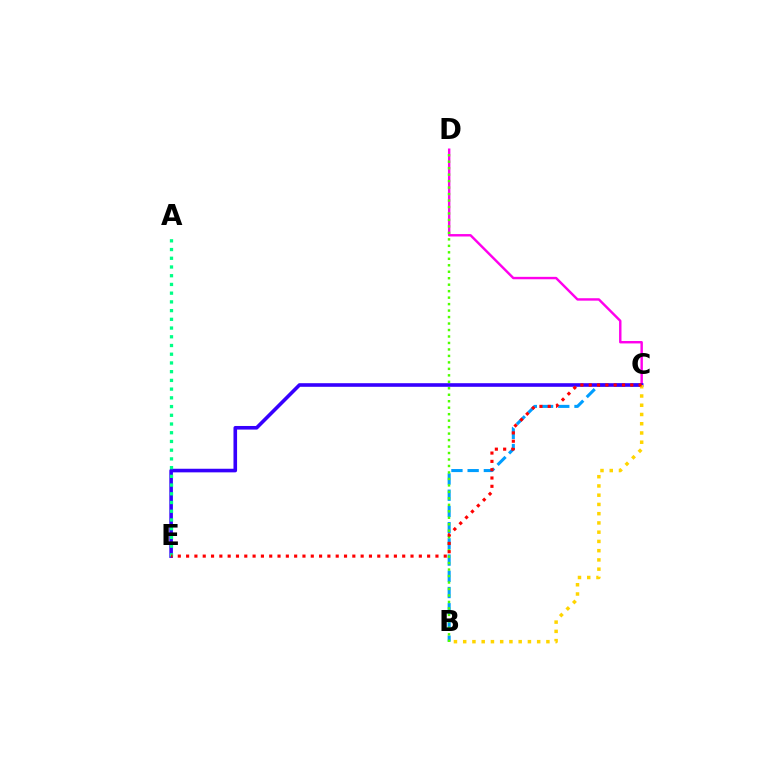{('C', 'D'): [{'color': '#ff00ed', 'line_style': 'solid', 'thickness': 1.74}], ('B', 'C'): [{'color': '#009eff', 'line_style': 'dashed', 'thickness': 2.2}, {'color': '#ffd500', 'line_style': 'dotted', 'thickness': 2.51}], ('C', 'E'): [{'color': '#3700ff', 'line_style': 'solid', 'thickness': 2.59}, {'color': '#ff0000', 'line_style': 'dotted', 'thickness': 2.26}], ('A', 'E'): [{'color': '#00ff86', 'line_style': 'dotted', 'thickness': 2.37}], ('B', 'D'): [{'color': '#4fff00', 'line_style': 'dotted', 'thickness': 1.76}]}